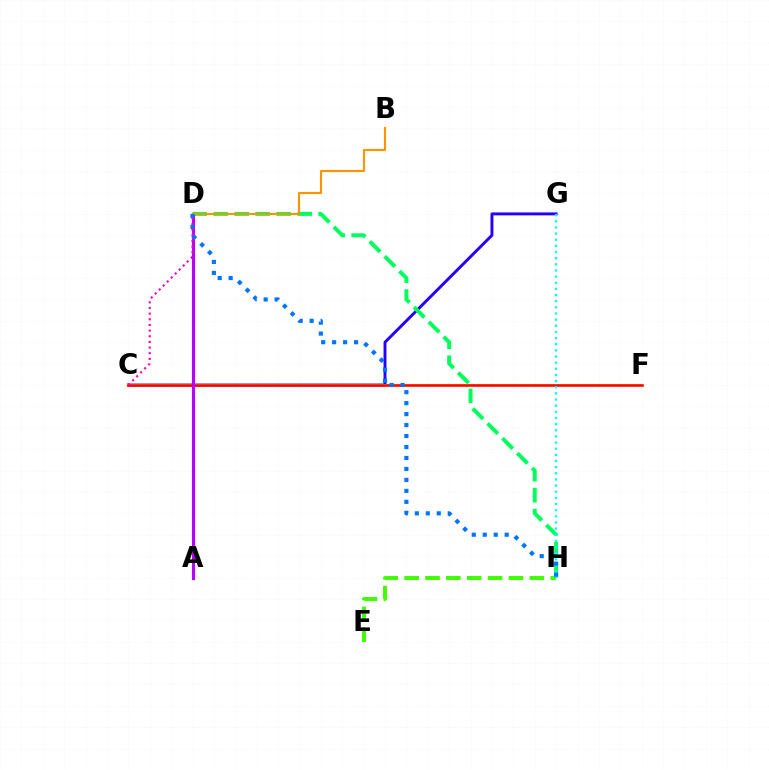{('C', 'G'): [{'color': '#2500ff', 'line_style': 'solid', 'thickness': 2.11}], ('C', 'F'): [{'color': '#d1ff00', 'line_style': 'solid', 'thickness': 1.5}, {'color': '#ff0000', 'line_style': 'solid', 'thickness': 1.85}], ('E', 'H'): [{'color': '#3dff00', 'line_style': 'dashed', 'thickness': 2.83}], ('D', 'H'): [{'color': '#00ff5c', 'line_style': 'dashed', 'thickness': 2.85}, {'color': '#0074ff', 'line_style': 'dotted', 'thickness': 2.98}], ('A', 'D'): [{'color': '#b900ff', 'line_style': 'solid', 'thickness': 2.25}], ('G', 'H'): [{'color': '#00fff6', 'line_style': 'dotted', 'thickness': 1.67}], ('B', 'D'): [{'color': '#ff9400', 'line_style': 'solid', 'thickness': 1.51}], ('C', 'D'): [{'color': '#ff00ac', 'line_style': 'dotted', 'thickness': 1.54}]}